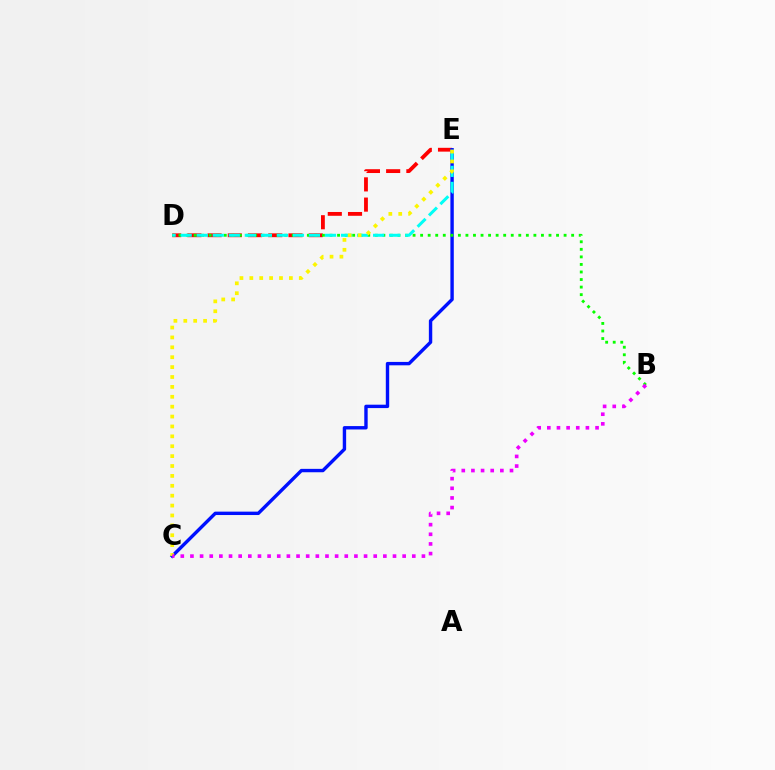{('D', 'E'): [{'color': '#ff0000', 'line_style': 'dashed', 'thickness': 2.75}, {'color': '#00fff6', 'line_style': 'dashed', 'thickness': 2.18}], ('C', 'E'): [{'color': '#0010ff', 'line_style': 'solid', 'thickness': 2.44}, {'color': '#fcf500', 'line_style': 'dotted', 'thickness': 2.69}], ('B', 'D'): [{'color': '#08ff00', 'line_style': 'dotted', 'thickness': 2.05}], ('B', 'C'): [{'color': '#ee00ff', 'line_style': 'dotted', 'thickness': 2.62}]}